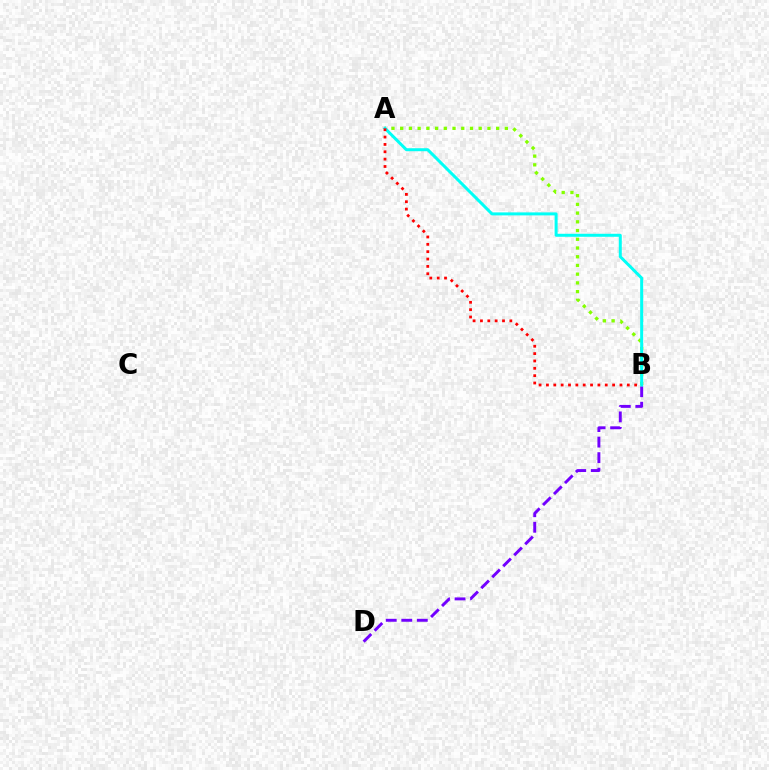{('B', 'D'): [{'color': '#7200ff', 'line_style': 'dashed', 'thickness': 2.11}], ('A', 'B'): [{'color': '#84ff00', 'line_style': 'dotted', 'thickness': 2.37}, {'color': '#00fff6', 'line_style': 'solid', 'thickness': 2.16}, {'color': '#ff0000', 'line_style': 'dotted', 'thickness': 2.0}]}